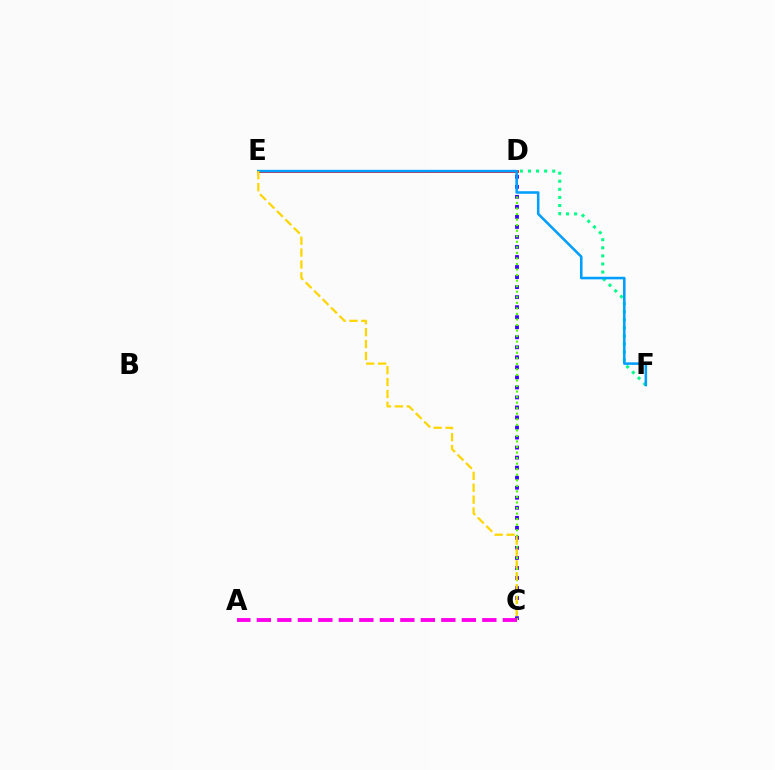{('D', 'E'): [{'color': '#ff0000', 'line_style': 'solid', 'thickness': 1.98}], ('C', 'D'): [{'color': '#3700ff', 'line_style': 'dotted', 'thickness': 2.73}, {'color': '#4fff00', 'line_style': 'dotted', 'thickness': 1.51}], ('D', 'F'): [{'color': '#00ff86', 'line_style': 'dotted', 'thickness': 2.2}], ('E', 'F'): [{'color': '#009eff', 'line_style': 'solid', 'thickness': 1.84}], ('C', 'E'): [{'color': '#ffd500', 'line_style': 'dashed', 'thickness': 1.62}], ('A', 'C'): [{'color': '#ff00ed', 'line_style': 'dashed', 'thickness': 2.78}]}